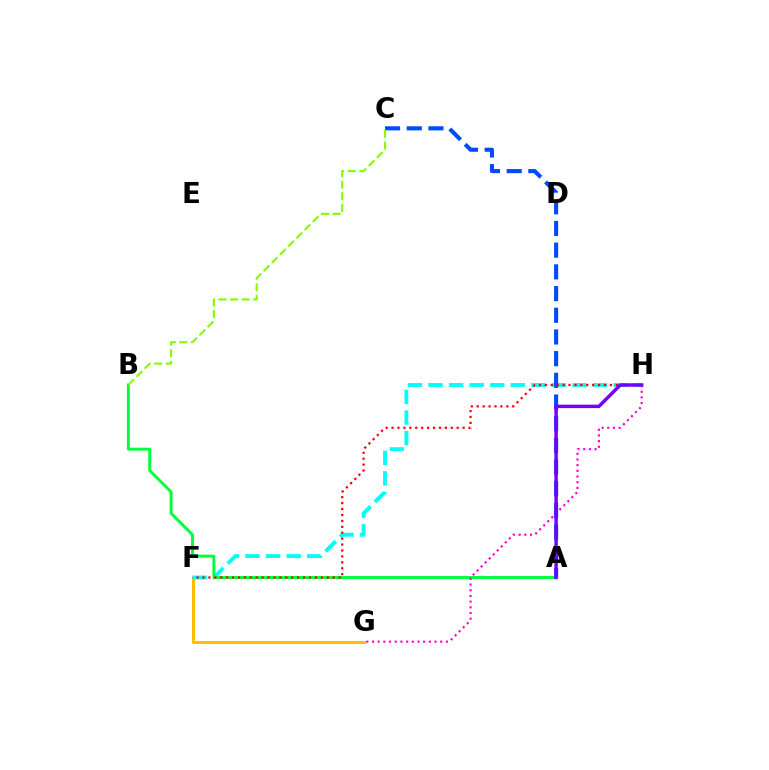{('F', 'G'): [{'color': '#ffbd00', 'line_style': 'solid', 'thickness': 2.19}], ('F', 'H'): [{'color': '#00fff6', 'line_style': 'dashed', 'thickness': 2.79}, {'color': '#ff0000', 'line_style': 'dotted', 'thickness': 1.61}], ('A', 'B'): [{'color': '#00ff39', 'line_style': 'solid', 'thickness': 2.1}], ('A', 'C'): [{'color': '#004bff', 'line_style': 'dashed', 'thickness': 2.95}], ('G', 'H'): [{'color': '#ff00cf', 'line_style': 'dotted', 'thickness': 1.54}], ('B', 'C'): [{'color': '#84ff00', 'line_style': 'dashed', 'thickness': 1.57}], ('A', 'H'): [{'color': '#7200ff', 'line_style': 'solid', 'thickness': 2.48}]}